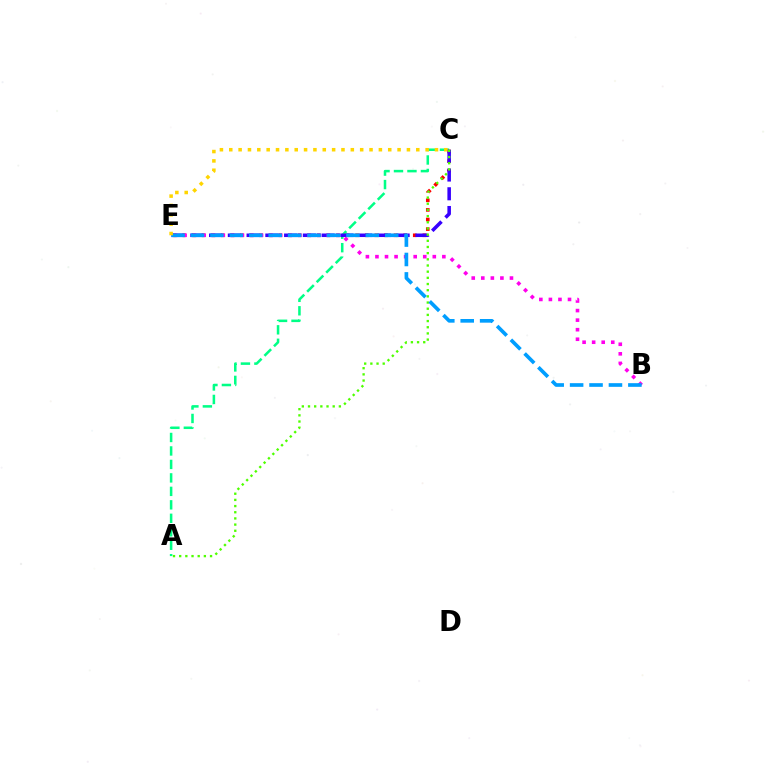{('A', 'C'): [{'color': '#00ff86', 'line_style': 'dashed', 'thickness': 1.83}, {'color': '#4fff00', 'line_style': 'dotted', 'thickness': 1.68}], ('C', 'E'): [{'color': '#ff0000', 'line_style': 'dotted', 'thickness': 2.61}, {'color': '#3700ff', 'line_style': 'dashed', 'thickness': 2.55}, {'color': '#ffd500', 'line_style': 'dotted', 'thickness': 2.54}], ('B', 'E'): [{'color': '#ff00ed', 'line_style': 'dotted', 'thickness': 2.6}, {'color': '#009eff', 'line_style': 'dashed', 'thickness': 2.64}]}